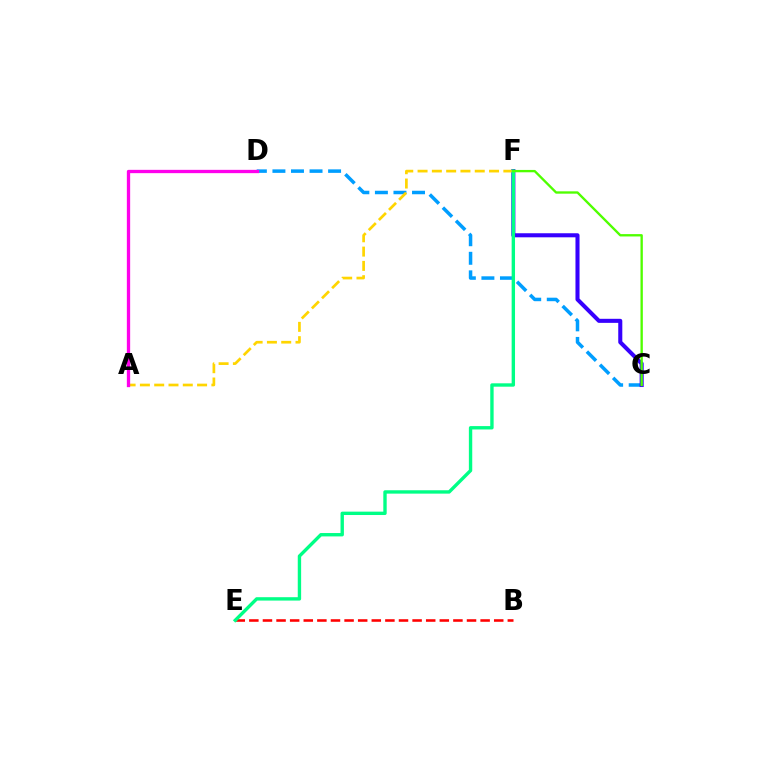{('B', 'E'): [{'color': '#ff0000', 'line_style': 'dashed', 'thickness': 1.85}], ('C', 'D'): [{'color': '#009eff', 'line_style': 'dashed', 'thickness': 2.52}], ('C', 'F'): [{'color': '#3700ff', 'line_style': 'solid', 'thickness': 2.92}, {'color': '#4fff00', 'line_style': 'solid', 'thickness': 1.69}], ('A', 'F'): [{'color': '#ffd500', 'line_style': 'dashed', 'thickness': 1.94}], ('E', 'F'): [{'color': '#00ff86', 'line_style': 'solid', 'thickness': 2.43}], ('A', 'D'): [{'color': '#ff00ed', 'line_style': 'solid', 'thickness': 2.39}]}